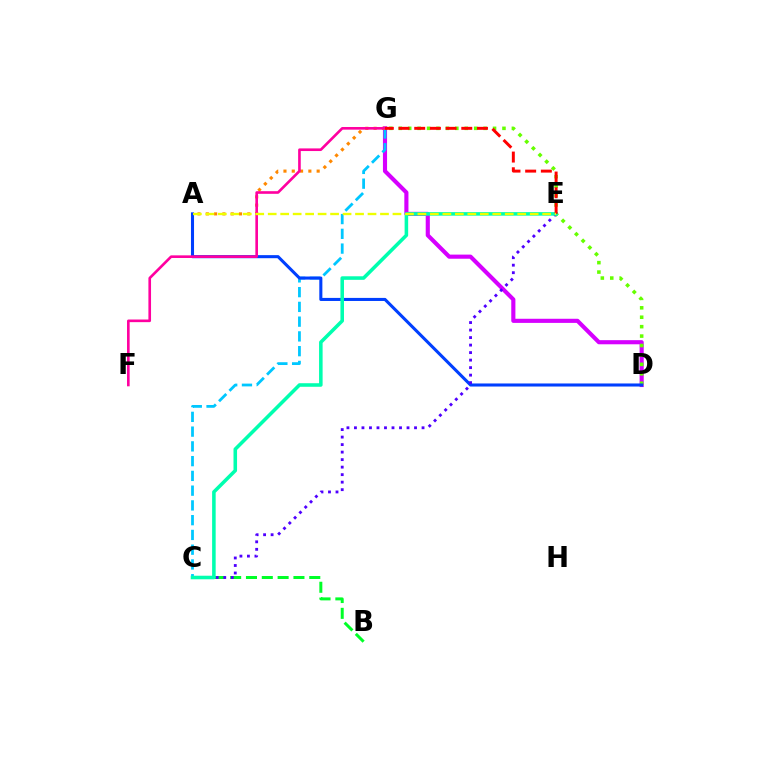{('B', 'C'): [{'color': '#00ff27', 'line_style': 'dashed', 'thickness': 2.15}], ('D', 'G'): [{'color': '#d600ff', 'line_style': 'solid', 'thickness': 2.97}, {'color': '#66ff00', 'line_style': 'dotted', 'thickness': 2.56}], ('C', 'G'): [{'color': '#00c7ff', 'line_style': 'dashed', 'thickness': 2.0}], ('A', 'G'): [{'color': '#ff8800', 'line_style': 'dotted', 'thickness': 2.25}], ('A', 'D'): [{'color': '#003fff', 'line_style': 'solid', 'thickness': 2.21}], ('F', 'G'): [{'color': '#ff00a0', 'line_style': 'solid', 'thickness': 1.9}], ('C', 'E'): [{'color': '#4f00ff', 'line_style': 'dotted', 'thickness': 2.04}, {'color': '#00ffaf', 'line_style': 'solid', 'thickness': 2.56}], ('E', 'G'): [{'color': '#ff0000', 'line_style': 'dashed', 'thickness': 2.13}], ('A', 'E'): [{'color': '#eeff00', 'line_style': 'dashed', 'thickness': 1.69}]}